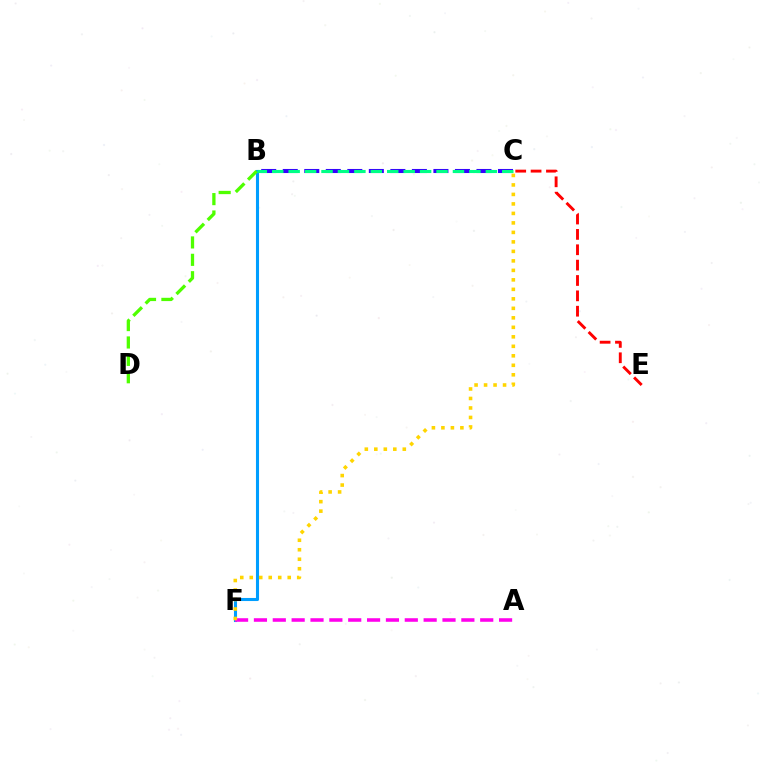{('B', 'F'): [{'color': '#009eff', 'line_style': 'solid', 'thickness': 2.21}], ('B', 'D'): [{'color': '#4fff00', 'line_style': 'dashed', 'thickness': 2.36}], ('A', 'F'): [{'color': '#ff00ed', 'line_style': 'dashed', 'thickness': 2.56}], ('C', 'E'): [{'color': '#ff0000', 'line_style': 'dashed', 'thickness': 2.09}], ('B', 'C'): [{'color': '#3700ff', 'line_style': 'dashed', 'thickness': 2.92}, {'color': '#00ff86', 'line_style': 'dashed', 'thickness': 2.23}], ('C', 'F'): [{'color': '#ffd500', 'line_style': 'dotted', 'thickness': 2.58}]}